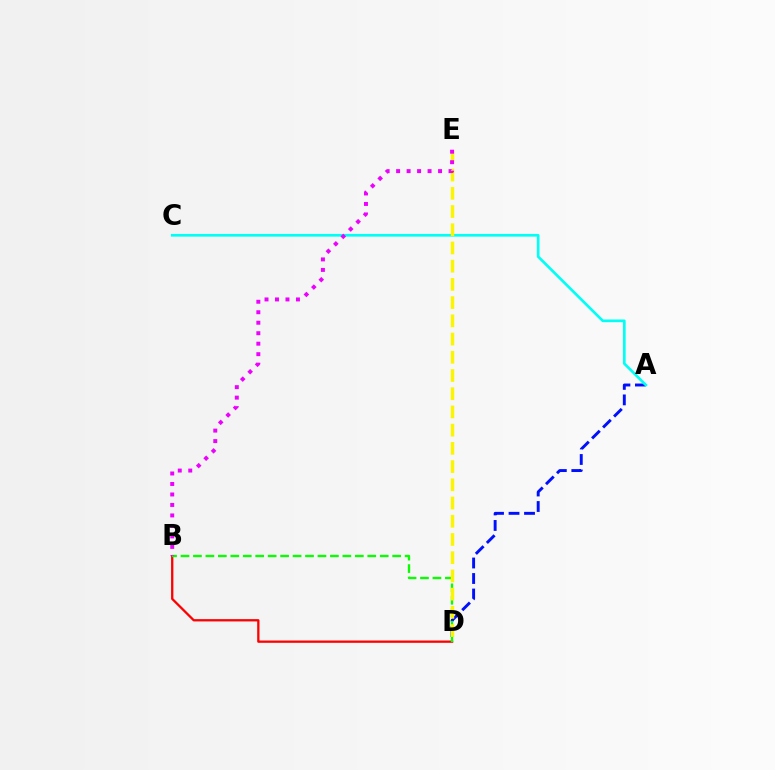{('A', 'D'): [{'color': '#0010ff', 'line_style': 'dashed', 'thickness': 2.11}], ('A', 'C'): [{'color': '#00fff6', 'line_style': 'solid', 'thickness': 1.93}], ('B', 'D'): [{'color': '#ff0000', 'line_style': 'solid', 'thickness': 1.65}, {'color': '#08ff00', 'line_style': 'dashed', 'thickness': 1.69}], ('D', 'E'): [{'color': '#fcf500', 'line_style': 'dashed', 'thickness': 2.48}], ('B', 'E'): [{'color': '#ee00ff', 'line_style': 'dotted', 'thickness': 2.85}]}